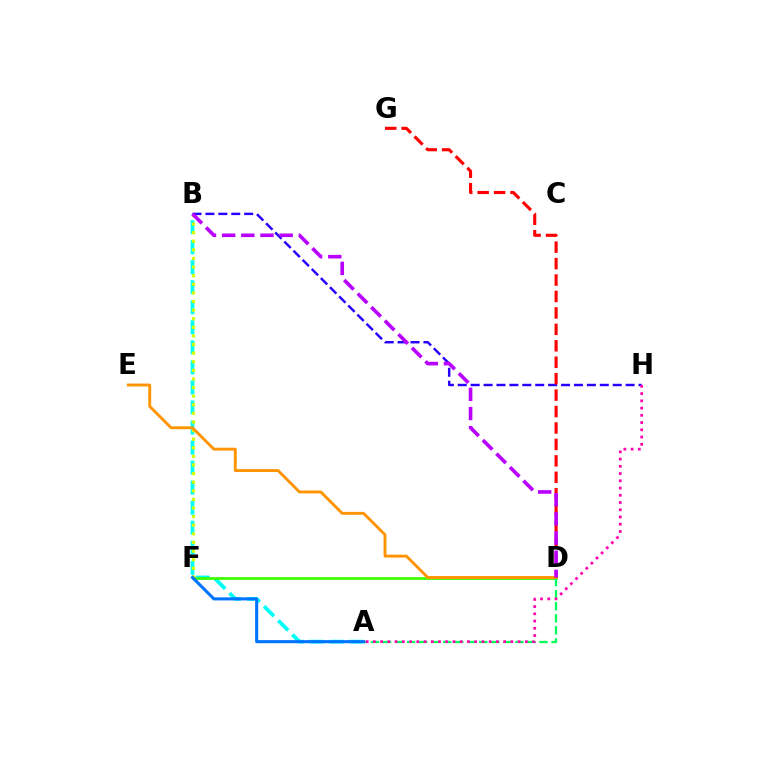{('A', 'B'): [{'color': '#00fff6', 'line_style': 'dashed', 'thickness': 2.72}], ('D', 'F'): [{'color': '#3dff00', 'line_style': 'solid', 'thickness': 1.98}], ('A', 'D'): [{'color': '#00ff5c', 'line_style': 'dashed', 'thickness': 1.64}], ('B', 'H'): [{'color': '#2500ff', 'line_style': 'dashed', 'thickness': 1.75}], ('B', 'F'): [{'color': '#d1ff00', 'line_style': 'dotted', 'thickness': 2.34}], ('A', 'F'): [{'color': '#0074ff', 'line_style': 'solid', 'thickness': 2.22}], ('D', 'E'): [{'color': '#ff9400', 'line_style': 'solid', 'thickness': 2.08}], ('D', 'G'): [{'color': '#ff0000', 'line_style': 'dashed', 'thickness': 2.23}], ('B', 'D'): [{'color': '#b900ff', 'line_style': 'dashed', 'thickness': 2.6}], ('A', 'H'): [{'color': '#ff00ac', 'line_style': 'dotted', 'thickness': 1.97}]}